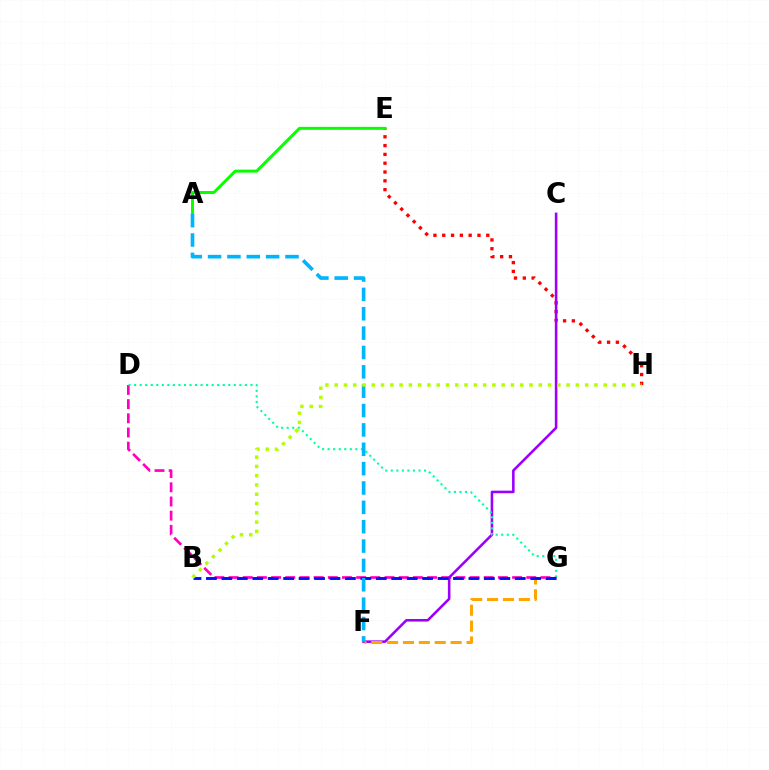{('D', 'G'): [{'color': '#ff00bd', 'line_style': 'dashed', 'thickness': 1.93}, {'color': '#00ff9d', 'line_style': 'dotted', 'thickness': 1.5}], ('E', 'H'): [{'color': '#ff0000', 'line_style': 'dotted', 'thickness': 2.39}], ('A', 'E'): [{'color': '#08ff00', 'line_style': 'solid', 'thickness': 2.14}], ('C', 'F'): [{'color': '#9b00ff', 'line_style': 'solid', 'thickness': 1.85}], ('F', 'G'): [{'color': '#ffa500', 'line_style': 'dashed', 'thickness': 2.16}], ('B', 'G'): [{'color': '#0010ff', 'line_style': 'dashed', 'thickness': 2.1}], ('A', 'F'): [{'color': '#00b5ff', 'line_style': 'dashed', 'thickness': 2.63}], ('B', 'H'): [{'color': '#b3ff00', 'line_style': 'dotted', 'thickness': 2.52}]}